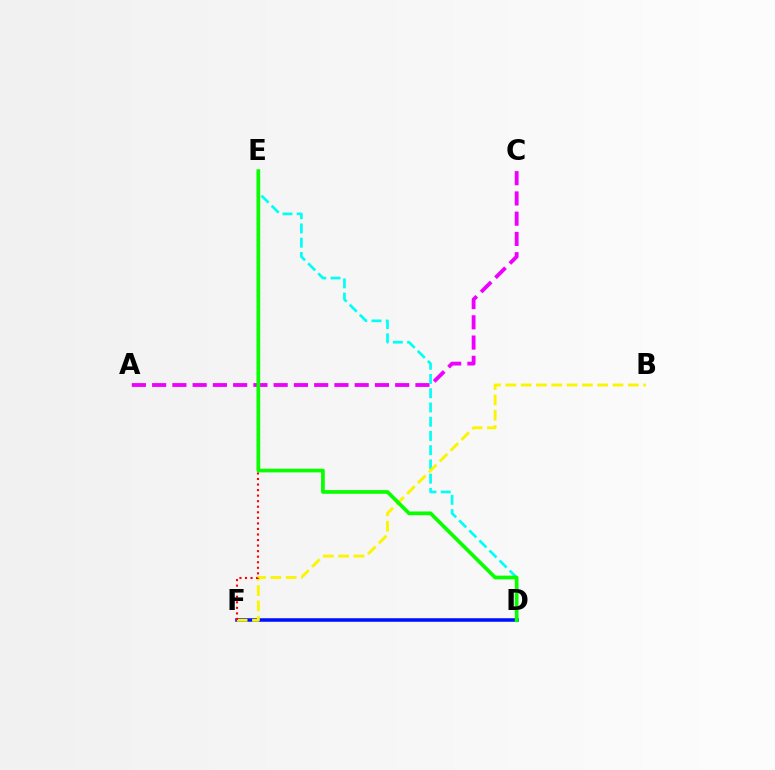{('A', 'C'): [{'color': '#ee00ff', 'line_style': 'dashed', 'thickness': 2.75}], ('D', 'E'): [{'color': '#00fff6', 'line_style': 'dashed', 'thickness': 1.93}, {'color': '#08ff00', 'line_style': 'solid', 'thickness': 2.67}], ('D', 'F'): [{'color': '#0010ff', 'line_style': 'solid', 'thickness': 2.55}], ('B', 'F'): [{'color': '#fcf500', 'line_style': 'dashed', 'thickness': 2.08}], ('E', 'F'): [{'color': '#ff0000', 'line_style': 'dotted', 'thickness': 1.51}]}